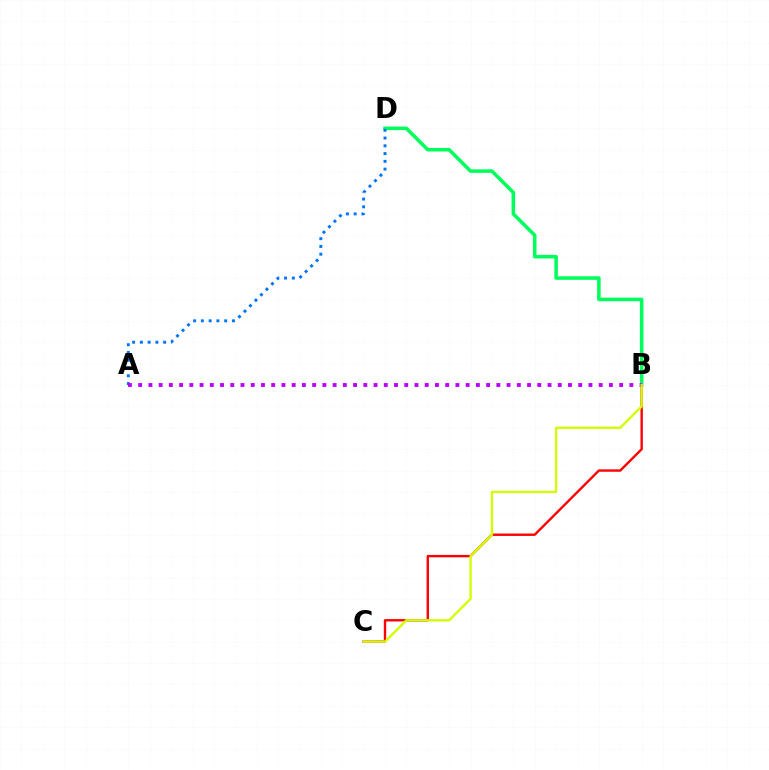{('B', 'D'): [{'color': '#00ff5c', 'line_style': 'solid', 'thickness': 2.55}], ('B', 'C'): [{'color': '#ff0000', 'line_style': 'solid', 'thickness': 1.72}, {'color': '#d1ff00', 'line_style': 'solid', 'thickness': 1.69}], ('A', 'D'): [{'color': '#0074ff', 'line_style': 'dotted', 'thickness': 2.11}], ('A', 'B'): [{'color': '#b900ff', 'line_style': 'dotted', 'thickness': 2.78}]}